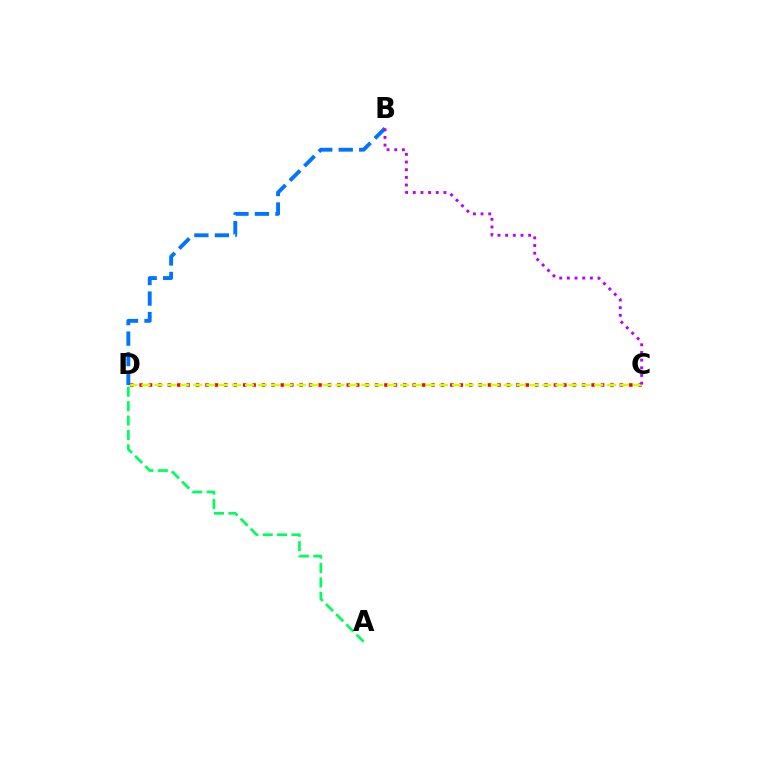{('C', 'D'): [{'color': '#ff0000', 'line_style': 'dotted', 'thickness': 2.56}, {'color': '#d1ff00', 'line_style': 'dashed', 'thickness': 1.76}], ('B', 'D'): [{'color': '#0074ff', 'line_style': 'dashed', 'thickness': 2.78}], ('B', 'C'): [{'color': '#b900ff', 'line_style': 'dotted', 'thickness': 2.08}], ('A', 'D'): [{'color': '#00ff5c', 'line_style': 'dashed', 'thickness': 1.96}]}